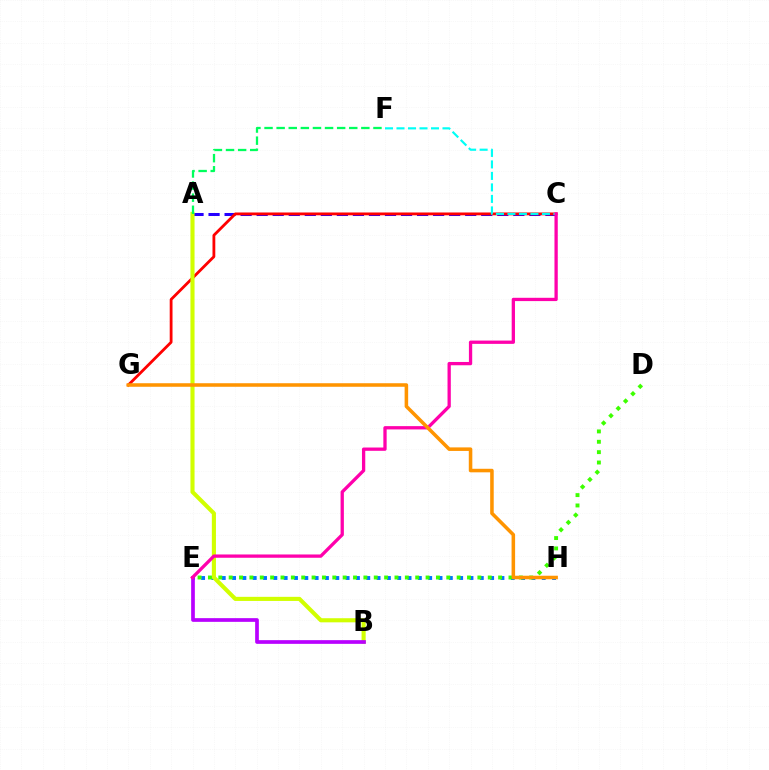{('A', 'C'): [{'color': '#2500ff', 'line_style': 'dashed', 'thickness': 2.18}], ('C', 'G'): [{'color': '#ff0000', 'line_style': 'solid', 'thickness': 2.02}], ('E', 'H'): [{'color': '#0074ff', 'line_style': 'dotted', 'thickness': 2.8}], ('C', 'F'): [{'color': '#00fff6', 'line_style': 'dashed', 'thickness': 1.56}], ('A', 'B'): [{'color': '#d1ff00', 'line_style': 'solid', 'thickness': 2.96}], ('B', 'E'): [{'color': '#b900ff', 'line_style': 'solid', 'thickness': 2.66}], ('C', 'E'): [{'color': '#ff00ac', 'line_style': 'solid', 'thickness': 2.37}], ('A', 'F'): [{'color': '#00ff5c', 'line_style': 'dashed', 'thickness': 1.64}], ('D', 'E'): [{'color': '#3dff00', 'line_style': 'dotted', 'thickness': 2.82}], ('G', 'H'): [{'color': '#ff9400', 'line_style': 'solid', 'thickness': 2.55}]}